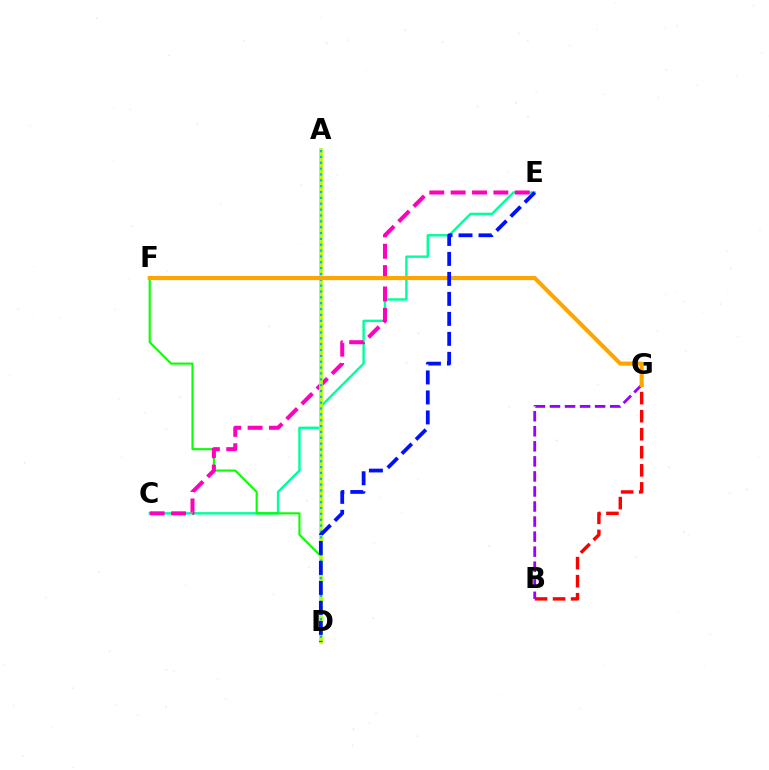{('C', 'E'): [{'color': '#00ff9d', 'line_style': 'solid', 'thickness': 1.74}, {'color': '#ff00bd', 'line_style': 'dashed', 'thickness': 2.9}], ('D', 'F'): [{'color': '#08ff00', 'line_style': 'solid', 'thickness': 1.52}], ('B', 'G'): [{'color': '#ff0000', 'line_style': 'dashed', 'thickness': 2.45}, {'color': '#9b00ff', 'line_style': 'dashed', 'thickness': 2.04}], ('A', 'D'): [{'color': '#b3ff00', 'line_style': 'solid', 'thickness': 2.65}, {'color': '#00b5ff', 'line_style': 'dotted', 'thickness': 1.59}], ('F', 'G'): [{'color': '#ffa500', 'line_style': 'solid', 'thickness': 2.94}], ('D', 'E'): [{'color': '#0010ff', 'line_style': 'dashed', 'thickness': 2.72}]}